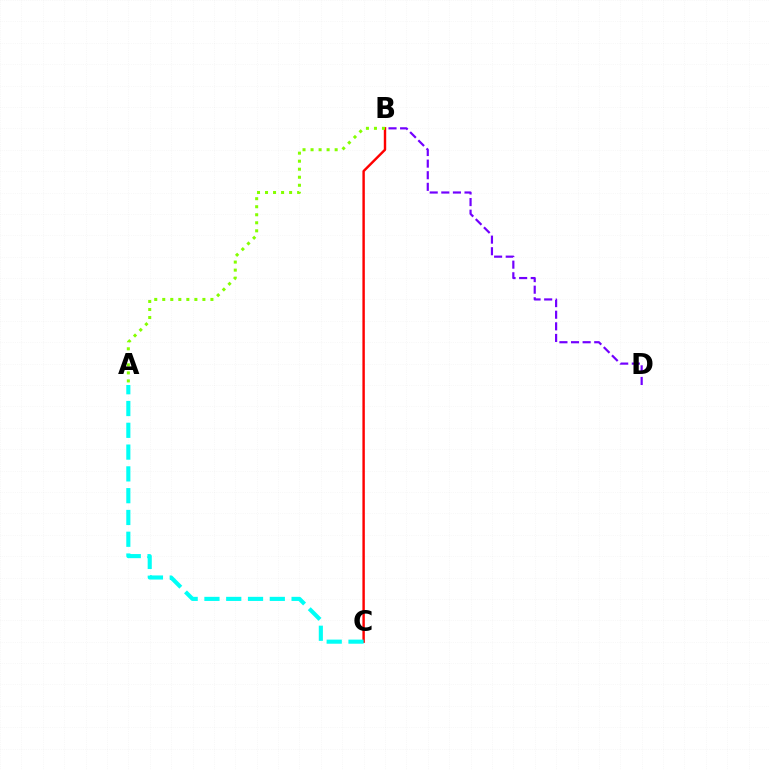{('B', 'D'): [{'color': '#7200ff', 'line_style': 'dashed', 'thickness': 1.58}], ('B', 'C'): [{'color': '#ff0000', 'line_style': 'solid', 'thickness': 1.74}], ('A', 'B'): [{'color': '#84ff00', 'line_style': 'dotted', 'thickness': 2.18}], ('A', 'C'): [{'color': '#00fff6', 'line_style': 'dashed', 'thickness': 2.96}]}